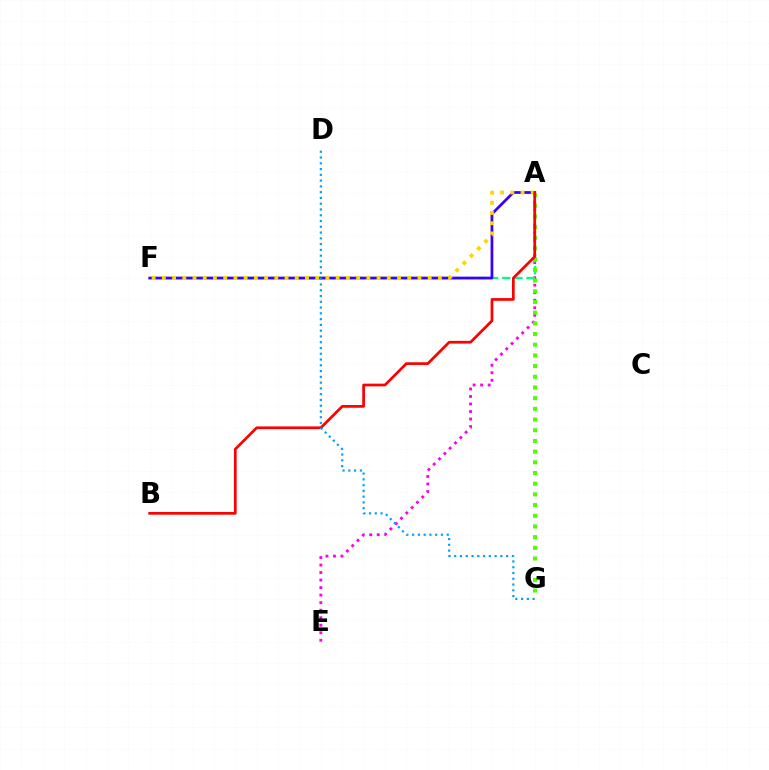{('A', 'E'): [{'color': '#ff00ed', 'line_style': 'dotted', 'thickness': 2.04}], ('A', 'F'): [{'color': '#00ff86', 'line_style': 'dashed', 'thickness': 1.65}, {'color': '#3700ff', 'line_style': 'solid', 'thickness': 1.98}, {'color': '#ffd500', 'line_style': 'dotted', 'thickness': 2.78}], ('A', 'G'): [{'color': '#4fff00', 'line_style': 'dotted', 'thickness': 2.9}], ('A', 'B'): [{'color': '#ff0000', 'line_style': 'solid', 'thickness': 1.96}], ('D', 'G'): [{'color': '#009eff', 'line_style': 'dotted', 'thickness': 1.57}]}